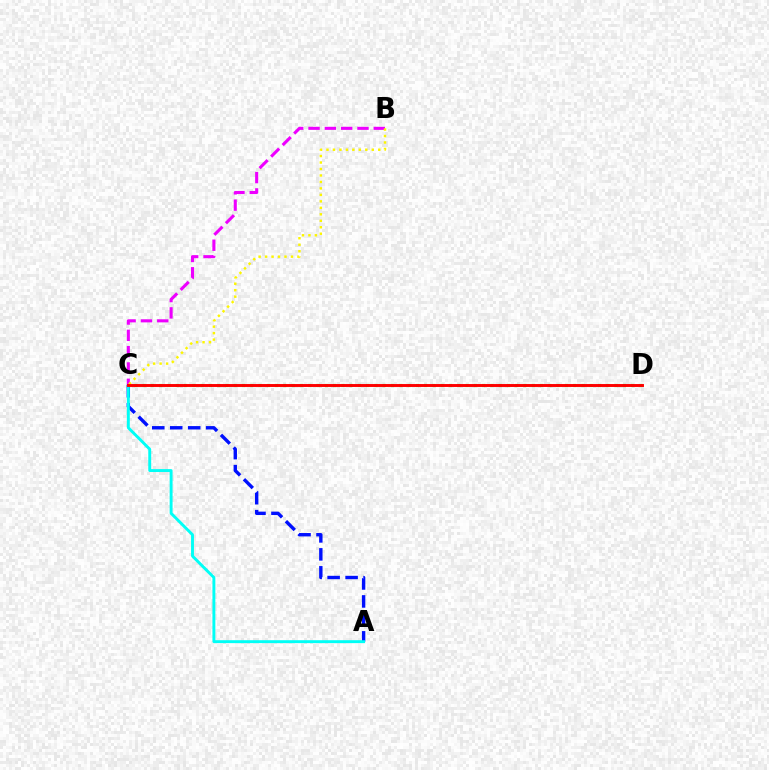{('A', 'C'): [{'color': '#0010ff', 'line_style': 'dashed', 'thickness': 2.44}, {'color': '#00fff6', 'line_style': 'solid', 'thickness': 2.1}], ('C', 'D'): [{'color': '#08ff00', 'line_style': 'dotted', 'thickness': 2.25}, {'color': '#ff0000', 'line_style': 'solid', 'thickness': 2.1}], ('B', 'C'): [{'color': '#ee00ff', 'line_style': 'dashed', 'thickness': 2.22}, {'color': '#fcf500', 'line_style': 'dotted', 'thickness': 1.76}]}